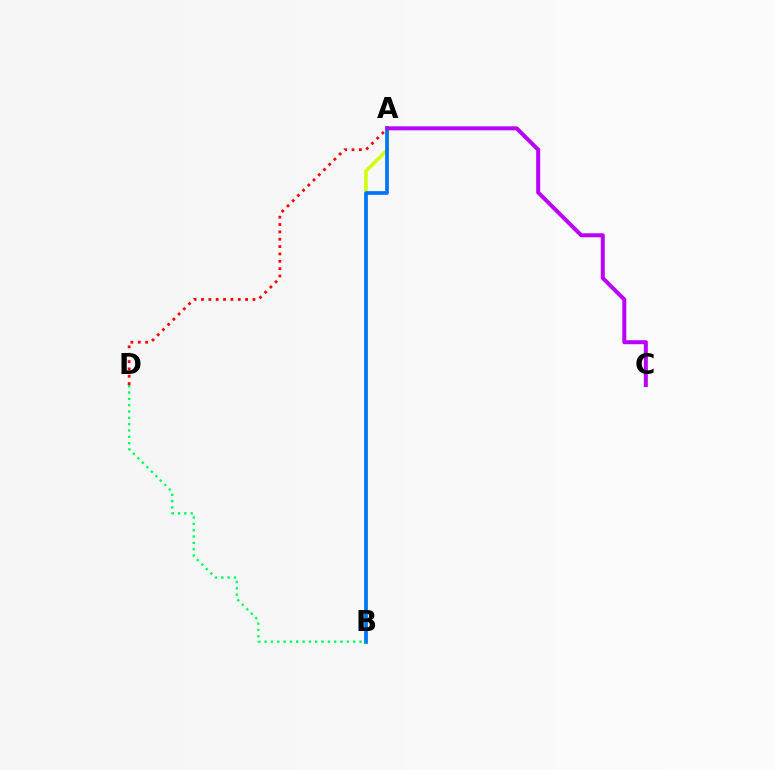{('A', 'B'): [{'color': '#d1ff00', 'line_style': 'solid', 'thickness': 2.49}, {'color': '#0074ff', 'line_style': 'solid', 'thickness': 2.65}], ('B', 'D'): [{'color': '#00ff5c', 'line_style': 'dotted', 'thickness': 1.72}], ('A', 'C'): [{'color': '#b900ff', 'line_style': 'solid', 'thickness': 2.88}], ('A', 'D'): [{'color': '#ff0000', 'line_style': 'dotted', 'thickness': 2.0}]}